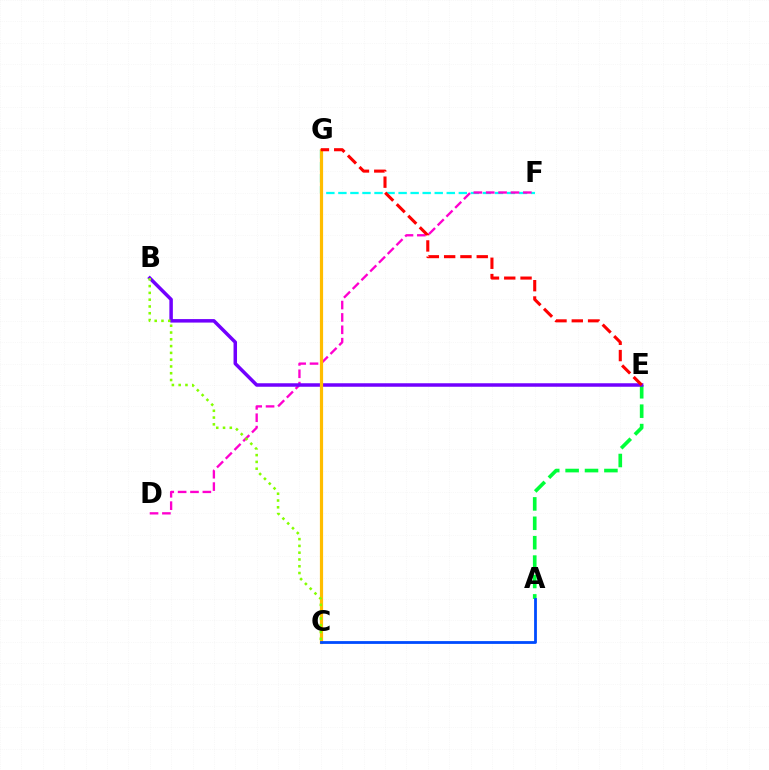{('F', 'G'): [{'color': '#00fff6', 'line_style': 'dashed', 'thickness': 1.64}], ('A', 'E'): [{'color': '#00ff39', 'line_style': 'dashed', 'thickness': 2.64}], ('D', 'F'): [{'color': '#ff00cf', 'line_style': 'dashed', 'thickness': 1.68}], ('B', 'E'): [{'color': '#7200ff', 'line_style': 'solid', 'thickness': 2.51}], ('C', 'G'): [{'color': '#ffbd00', 'line_style': 'solid', 'thickness': 2.3}], ('A', 'C'): [{'color': '#004bff', 'line_style': 'solid', 'thickness': 2.02}], ('E', 'G'): [{'color': '#ff0000', 'line_style': 'dashed', 'thickness': 2.21}], ('B', 'C'): [{'color': '#84ff00', 'line_style': 'dotted', 'thickness': 1.84}]}